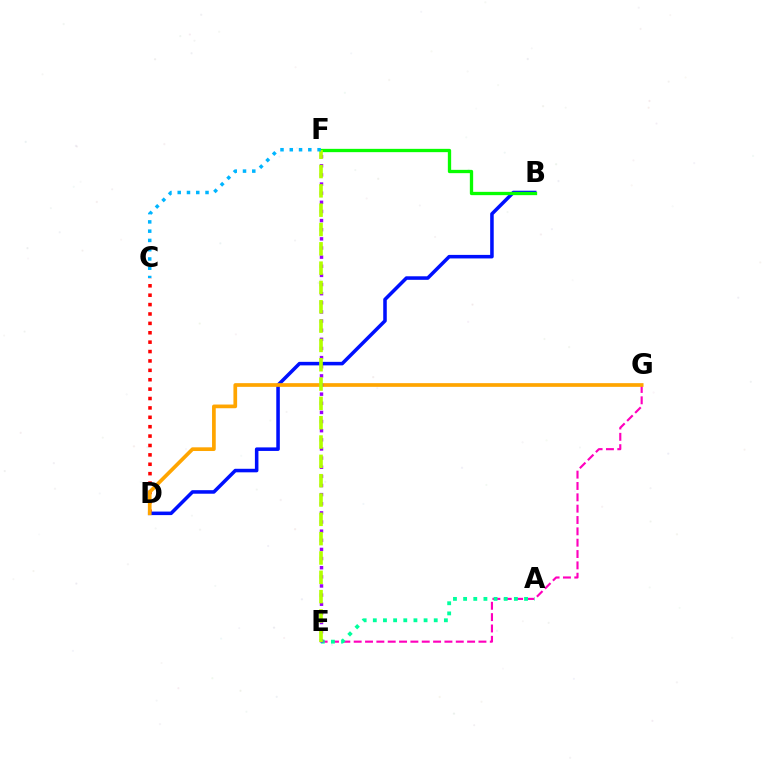{('C', 'D'): [{'color': '#ff0000', 'line_style': 'dotted', 'thickness': 2.55}], ('E', 'G'): [{'color': '#ff00bd', 'line_style': 'dashed', 'thickness': 1.54}], ('B', 'D'): [{'color': '#0010ff', 'line_style': 'solid', 'thickness': 2.55}], ('A', 'E'): [{'color': '#00ff9d', 'line_style': 'dotted', 'thickness': 2.76}], ('D', 'G'): [{'color': '#ffa500', 'line_style': 'solid', 'thickness': 2.66}], ('E', 'F'): [{'color': '#9b00ff', 'line_style': 'dotted', 'thickness': 2.48}, {'color': '#b3ff00', 'line_style': 'dashed', 'thickness': 2.62}], ('B', 'F'): [{'color': '#08ff00', 'line_style': 'solid', 'thickness': 2.38}], ('C', 'F'): [{'color': '#00b5ff', 'line_style': 'dotted', 'thickness': 2.52}]}